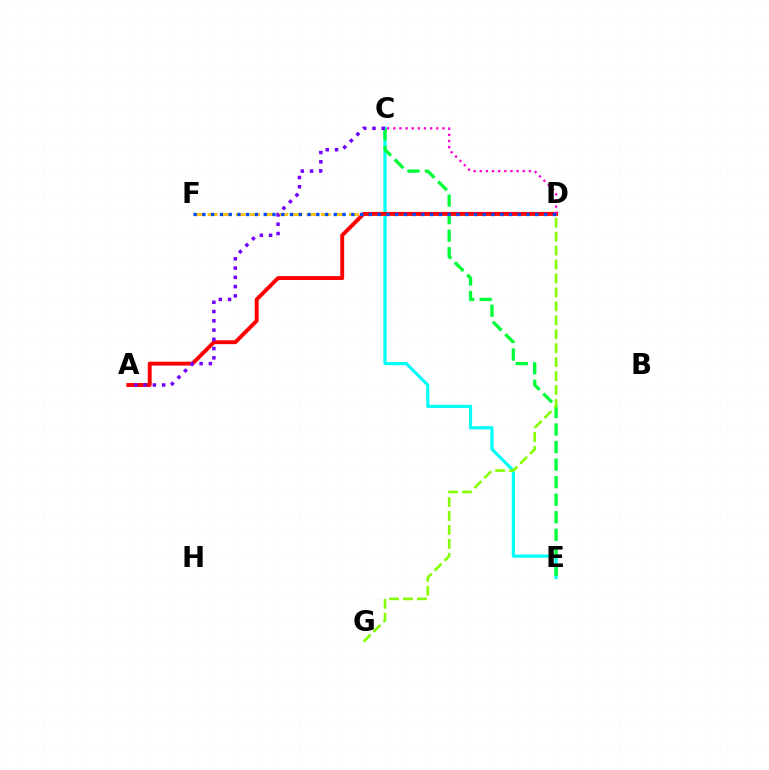{('C', 'E'): [{'color': '#00fff6', 'line_style': 'solid', 'thickness': 2.29}, {'color': '#00ff39', 'line_style': 'dashed', 'thickness': 2.38}], ('D', 'F'): [{'color': '#ffbd00', 'line_style': 'dashed', 'thickness': 1.92}, {'color': '#004bff', 'line_style': 'dotted', 'thickness': 2.38}], ('D', 'G'): [{'color': '#84ff00', 'line_style': 'dashed', 'thickness': 1.89}], ('A', 'D'): [{'color': '#ff0000', 'line_style': 'solid', 'thickness': 2.8}], ('C', 'D'): [{'color': '#ff00cf', 'line_style': 'dotted', 'thickness': 1.67}], ('A', 'C'): [{'color': '#7200ff', 'line_style': 'dotted', 'thickness': 2.52}]}